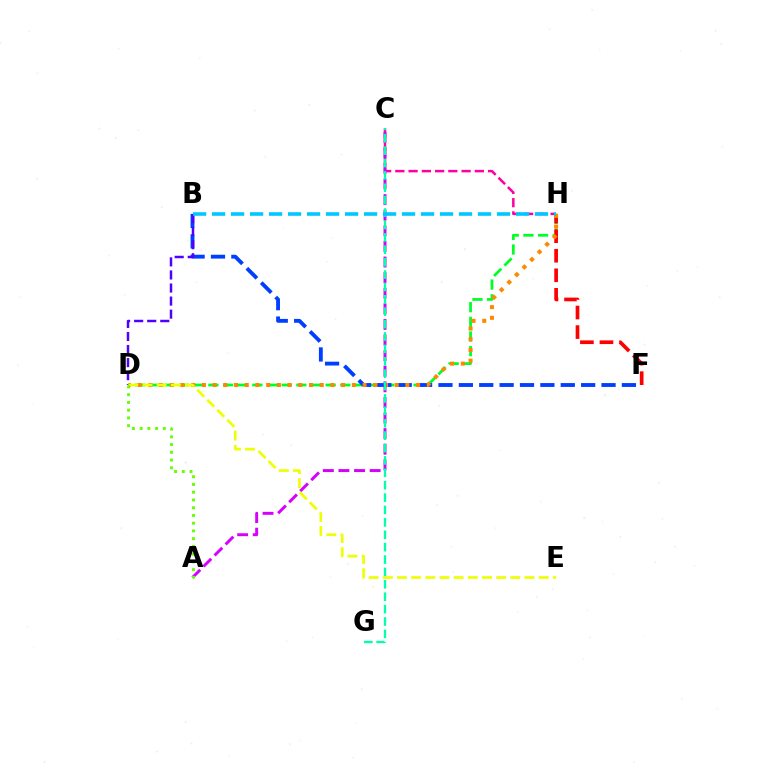{('C', 'H'): [{'color': '#ff00a0', 'line_style': 'dashed', 'thickness': 1.8}], ('D', 'H'): [{'color': '#00ff27', 'line_style': 'dashed', 'thickness': 1.99}, {'color': '#ff8800', 'line_style': 'dotted', 'thickness': 2.91}], ('B', 'F'): [{'color': '#003fff', 'line_style': 'dashed', 'thickness': 2.77}], ('F', 'H'): [{'color': '#ff0000', 'line_style': 'dashed', 'thickness': 2.66}], ('B', 'D'): [{'color': '#4f00ff', 'line_style': 'dashed', 'thickness': 1.77}], ('A', 'C'): [{'color': '#d600ff', 'line_style': 'dashed', 'thickness': 2.12}], ('C', 'G'): [{'color': '#00ffaf', 'line_style': 'dashed', 'thickness': 1.68}], ('B', 'H'): [{'color': '#00c7ff', 'line_style': 'dashed', 'thickness': 2.58}], ('D', 'E'): [{'color': '#eeff00', 'line_style': 'dashed', 'thickness': 1.93}], ('A', 'D'): [{'color': '#66ff00', 'line_style': 'dotted', 'thickness': 2.1}]}